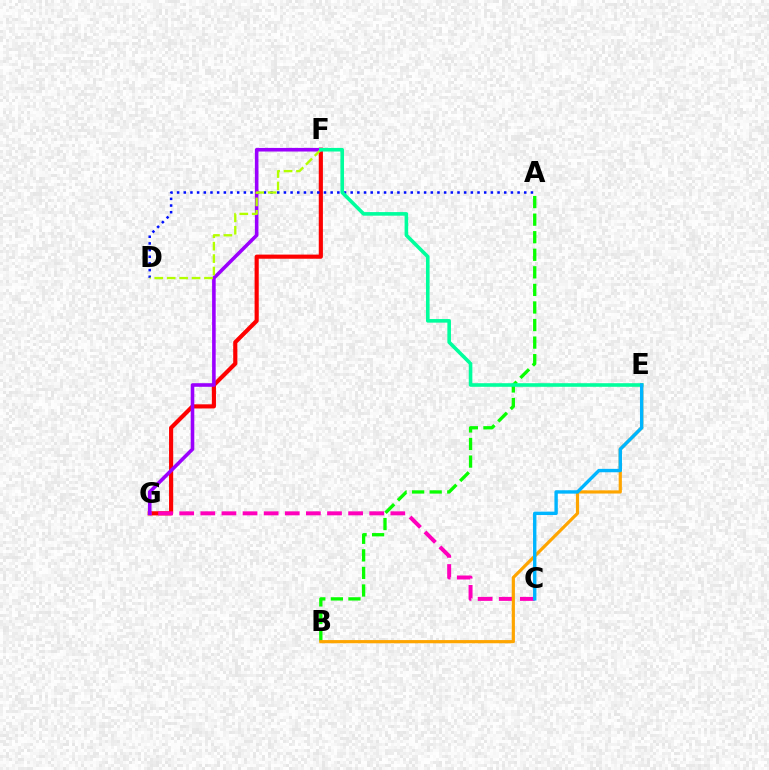{('A', 'B'): [{'color': '#08ff00', 'line_style': 'dashed', 'thickness': 2.39}], ('F', 'G'): [{'color': '#ff0000', 'line_style': 'solid', 'thickness': 2.98}, {'color': '#9b00ff', 'line_style': 'solid', 'thickness': 2.59}], ('C', 'G'): [{'color': '#ff00bd', 'line_style': 'dashed', 'thickness': 2.87}], ('A', 'D'): [{'color': '#0010ff', 'line_style': 'dotted', 'thickness': 1.81}], ('D', 'F'): [{'color': '#b3ff00', 'line_style': 'dashed', 'thickness': 1.69}], ('B', 'E'): [{'color': '#ffa500', 'line_style': 'solid', 'thickness': 2.29}], ('E', 'F'): [{'color': '#00ff9d', 'line_style': 'solid', 'thickness': 2.59}], ('C', 'E'): [{'color': '#00b5ff', 'line_style': 'solid', 'thickness': 2.44}]}